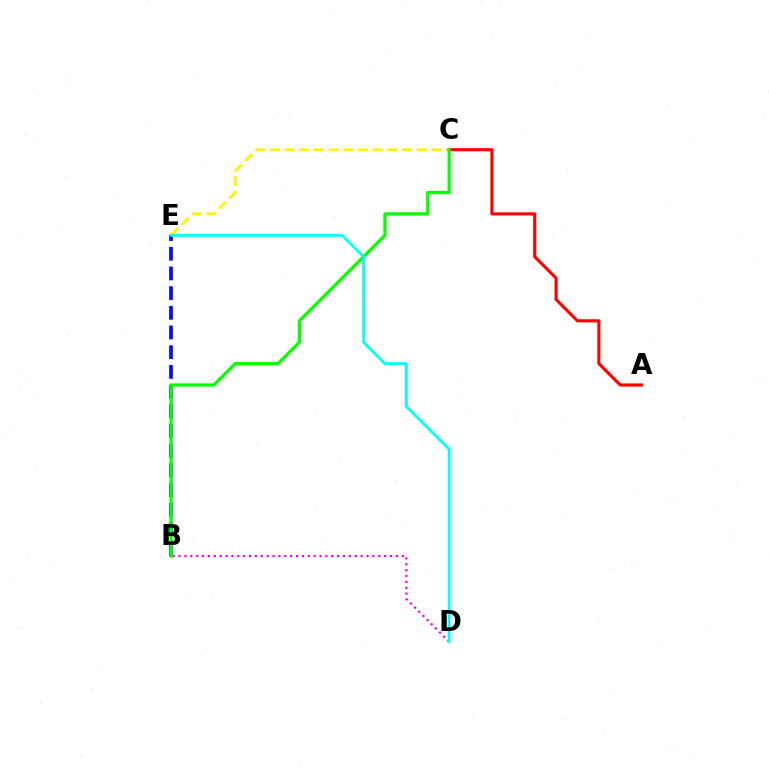{('C', 'E'): [{'color': '#fcf500', 'line_style': 'dashed', 'thickness': 1.99}], ('B', 'E'): [{'color': '#0010ff', 'line_style': 'dashed', 'thickness': 2.68}], ('B', 'D'): [{'color': '#ee00ff', 'line_style': 'dotted', 'thickness': 1.6}], ('A', 'C'): [{'color': '#ff0000', 'line_style': 'solid', 'thickness': 2.26}], ('B', 'C'): [{'color': '#08ff00', 'line_style': 'solid', 'thickness': 2.34}], ('D', 'E'): [{'color': '#00fff6', 'line_style': 'solid', 'thickness': 2.0}]}